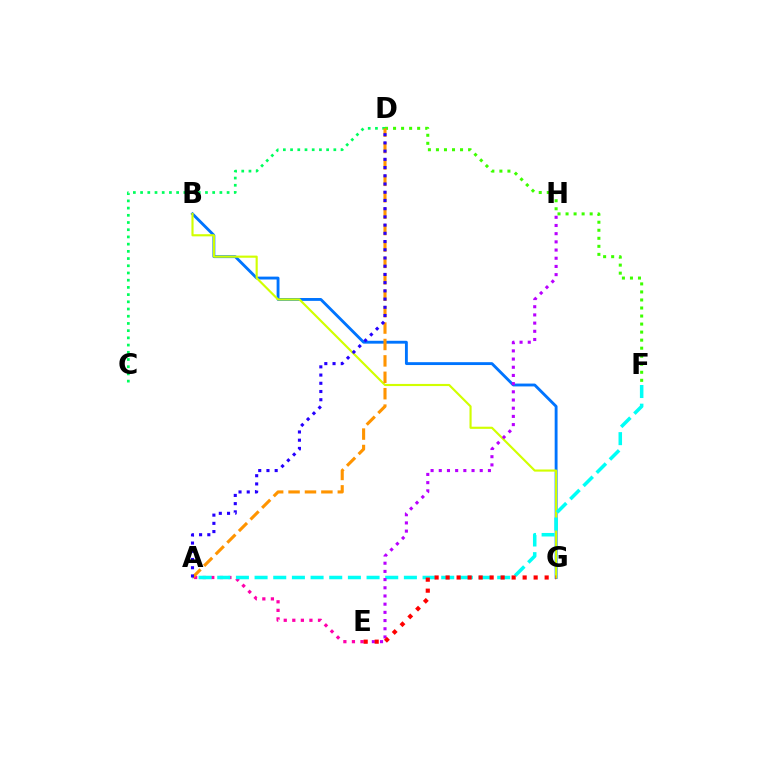{('A', 'E'): [{'color': '#ff00ac', 'line_style': 'dotted', 'thickness': 2.33}], ('B', 'G'): [{'color': '#0074ff', 'line_style': 'solid', 'thickness': 2.06}, {'color': '#d1ff00', 'line_style': 'solid', 'thickness': 1.54}], ('D', 'F'): [{'color': '#3dff00', 'line_style': 'dotted', 'thickness': 2.18}], ('A', 'F'): [{'color': '#00fff6', 'line_style': 'dashed', 'thickness': 2.54}], ('C', 'D'): [{'color': '#00ff5c', 'line_style': 'dotted', 'thickness': 1.96}], ('A', 'D'): [{'color': '#ff9400', 'line_style': 'dashed', 'thickness': 2.23}, {'color': '#2500ff', 'line_style': 'dotted', 'thickness': 2.23}], ('E', 'H'): [{'color': '#b900ff', 'line_style': 'dotted', 'thickness': 2.23}], ('E', 'G'): [{'color': '#ff0000', 'line_style': 'dotted', 'thickness': 2.99}]}